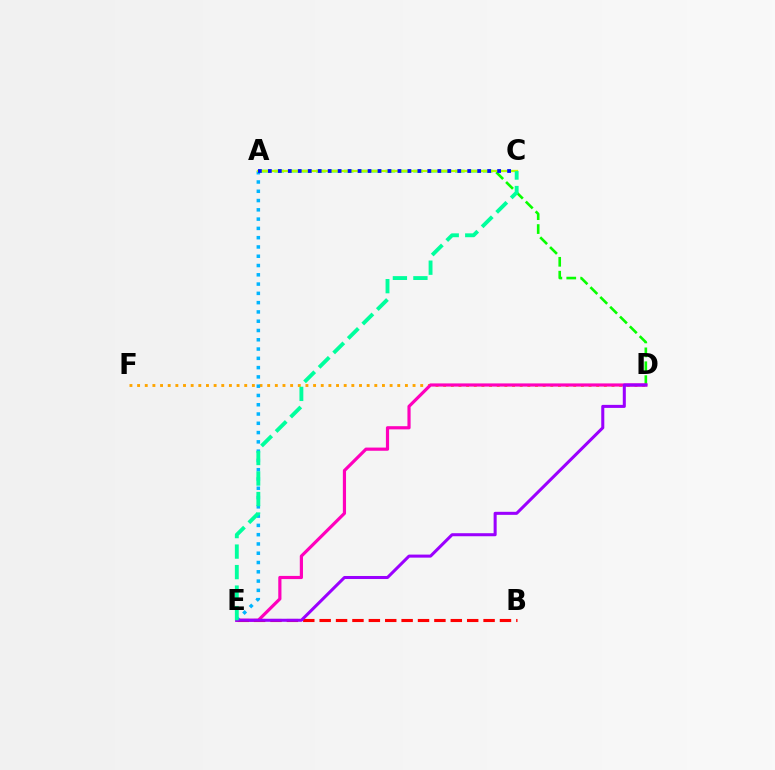{('A', 'D'): [{'color': '#08ff00', 'line_style': 'dashed', 'thickness': 1.89}], ('D', 'F'): [{'color': '#ffa500', 'line_style': 'dotted', 'thickness': 2.08}], ('D', 'E'): [{'color': '#ff00bd', 'line_style': 'solid', 'thickness': 2.29}, {'color': '#9b00ff', 'line_style': 'solid', 'thickness': 2.19}], ('A', 'E'): [{'color': '#00b5ff', 'line_style': 'dotted', 'thickness': 2.52}], ('A', 'C'): [{'color': '#b3ff00', 'line_style': 'solid', 'thickness': 1.65}, {'color': '#0010ff', 'line_style': 'dotted', 'thickness': 2.71}], ('B', 'E'): [{'color': '#ff0000', 'line_style': 'dashed', 'thickness': 2.23}], ('C', 'E'): [{'color': '#00ff9d', 'line_style': 'dashed', 'thickness': 2.79}]}